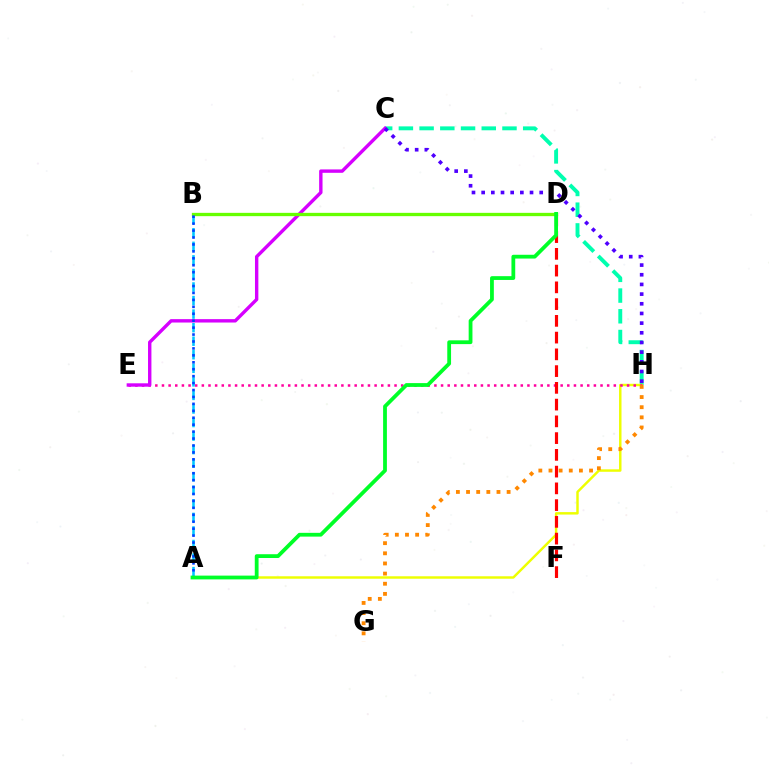{('C', 'H'): [{'color': '#00ffaf', 'line_style': 'dashed', 'thickness': 2.81}, {'color': '#4f00ff', 'line_style': 'dotted', 'thickness': 2.63}], ('A', 'H'): [{'color': '#eeff00', 'line_style': 'solid', 'thickness': 1.77}], ('E', 'H'): [{'color': '#ff00a0', 'line_style': 'dotted', 'thickness': 1.81}], ('A', 'B'): [{'color': '#00c7ff', 'line_style': 'dashed', 'thickness': 1.84}, {'color': '#003fff', 'line_style': 'dotted', 'thickness': 1.88}], ('C', 'E'): [{'color': '#d600ff', 'line_style': 'solid', 'thickness': 2.44}], ('B', 'D'): [{'color': '#66ff00', 'line_style': 'solid', 'thickness': 2.38}], ('D', 'F'): [{'color': '#ff0000', 'line_style': 'dashed', 'thickness': 2.28}], ('A', 'D'): [{'color': '#00ff27', 'line_style': 'solid', 'thickness': 2.72}], ('G', 'H'): [{'color': '#ff8800', 'line_style': 'dotted', 'thickness': 2.76}]}